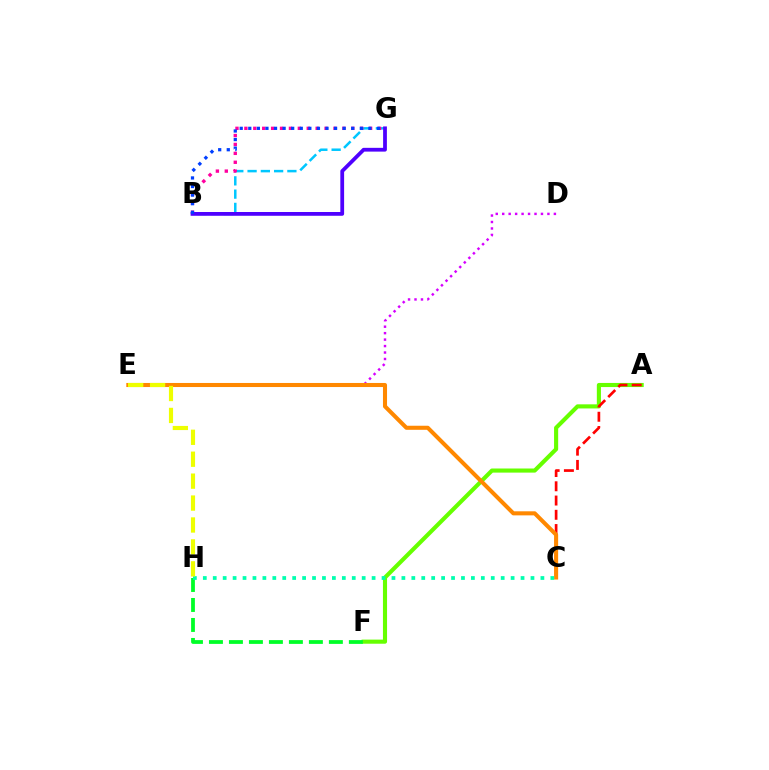{('A', 'F'): [{'color': '#66ff00', 'line_style': 'solid', 'thickness': 2.96}], ('F', 'H'): [{'color': '#00ff27', 'line_style': 'dashed', 'thickness': 2.72}], ('B', 'G'): [{'color': '#00c7ff', 'line_style': 'dashed', 'thickness': 1.8}, {'color': '#ff00a0', 'line_style': 'dotted', 'thickness': 2.42}, {'color': '#4f00ff', 'line_style': 'solid', 'thickness': 2.72}, {'color': '#003fff', 'line_style': 'dotted', 'thickness': 2.33}], ('A', 'C'): [{'color': '#ff0000', 'line_style': 'dashed', 'thickness': 1.94}], ('D', 'E'): [{'color': '#d600ff', 'line_style': 'dotted', 'thickness': 1.76}], ('C', 'E'): [{'color': '#ff8800', 'line_style': 'solid', 'thickness': 2.92}], ('C', 'H'): [{'color': '#00ffaf', 'line_style': 'dotted', 'thickness': 2.7}], ('E', 'H'): [{'color': '#eeff00', 'line_style': 'dashed', 'thickness': 2.98}]}